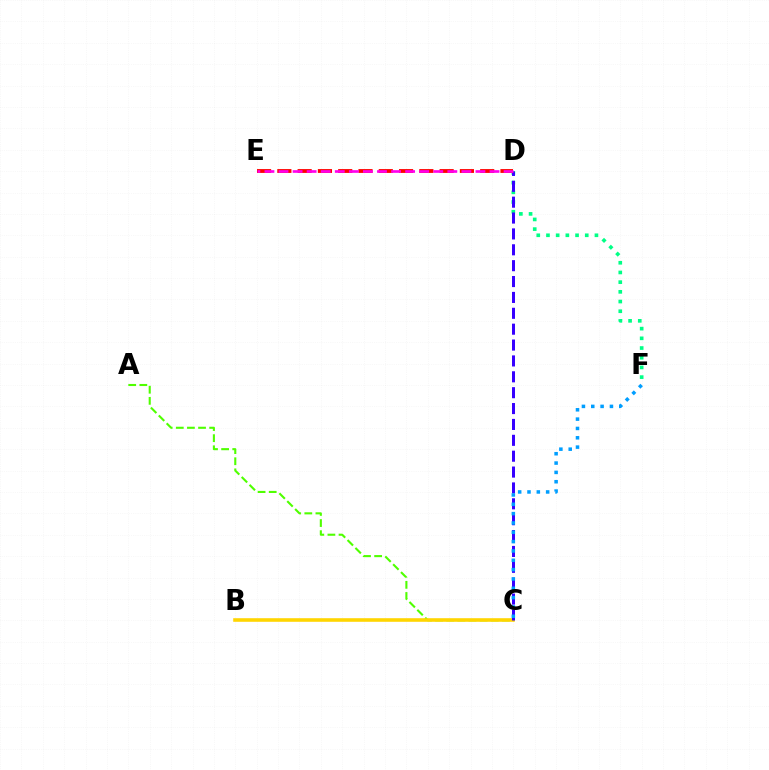{('D', 'F'): [{'color': '#00ff86', 'line_style': 'dotted', 'thickness': 2.63}], ('A', 'C'): [{'color': '#4fff00', 'line_style': 'dashed', 'thickness': 1.51}], ('B', 'C'): [{'color': '#ffd500', 'line_style': 'solid', 'thickness': 2.58}], ('C', 'D'): [{'color': '#3700ff', 'line_style': 'dashed', 'thickness': 2.16}], ('C', 'F'): [{'color': '#009eff', 'line_style': 'dotted', 'thickness': 2.54}], ('D', 'E'): [{'color': '#ff0000', 'line_style': 'dashed', 'thickness': 2.76}, {'color': '#ff00ed', 'line_style': 'dashed', 'thickness': 1.91}]}